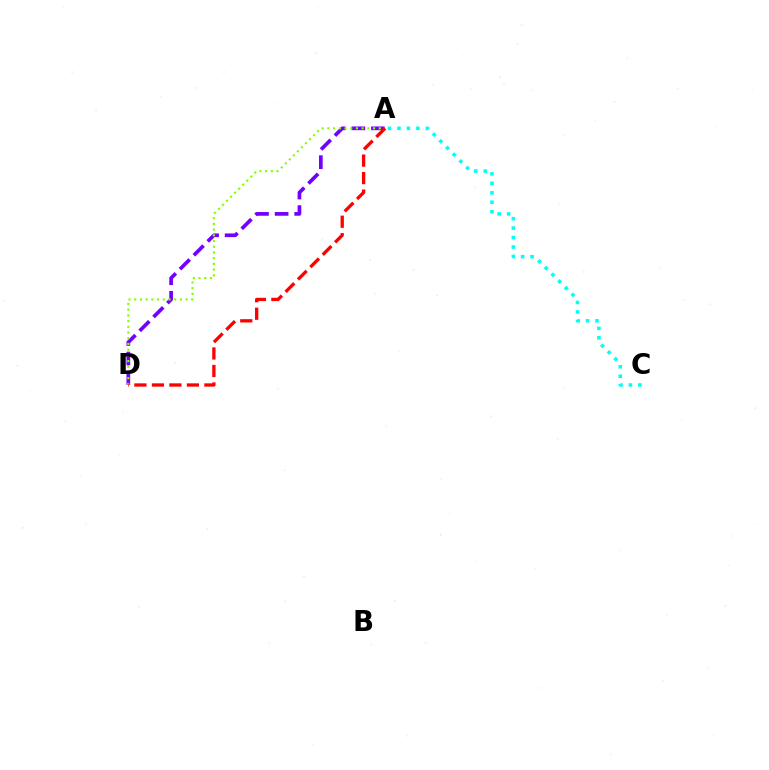{('A', 'D'): [{'color': '#7200ff', 'line_style': 'dashed', 'thickness': 2.66}, {'color': '#84ff00', 'line_style': 'dotted', 'thickness': 1.55}, {'color': '#ff0000', 'line_style': 'dashed', 'thickness': 2.38}], ('A', 'C'): [{'color': '#00fff6', 'line_style': 'dotted', 'thickness': 2.57}]}